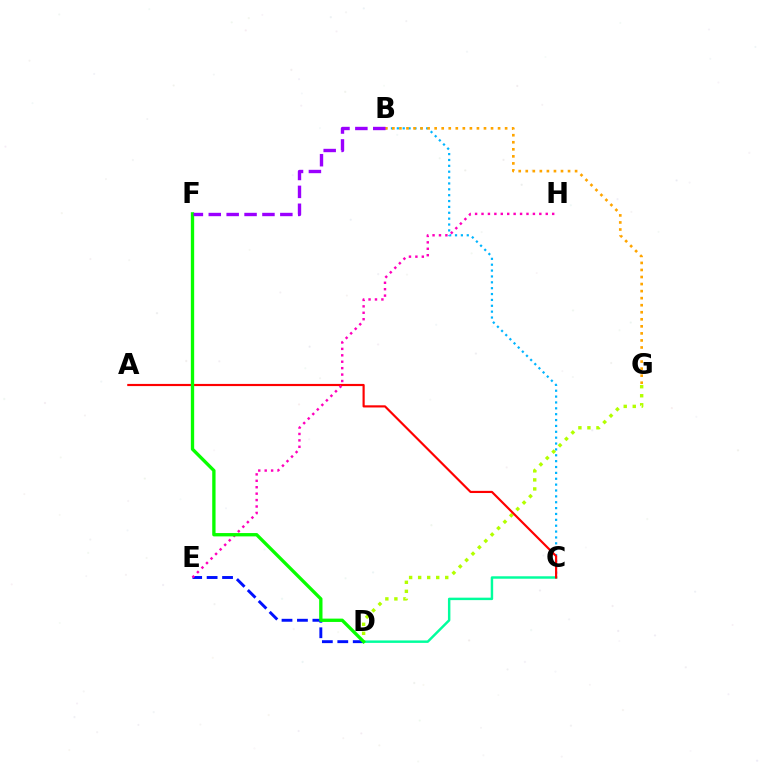{('D', 'G'): [{'color': '#b3ff00', 'line_style': 'dotted', 'thickness': 2.45}], ('C', 'D'): [{'color': '#00ff9d', 'line_style': 'solid', 'thickness': 1.76}], ('B', 'C'): [{'color': '#00b5ff', 'line_style': 'dotted', 'thickness': 1.59}], ('D', 'E'): [{'color': '#0010ff', 'line_style': 'dashed', 'thickness': 2.1}], ('A', 'C'): [{'color': '#ff0000', 'line_style': 'solid', 'thickness': 1.56}], ('E', 'H'): [{'color': '#ff00bd', 'line_style': 'dotted', 'thickness': 1.75}], ('B', 'G'): [{'color': '#ffa500', 'line_style': 'dotted', 'thickness': 1.91}], ('D', 'F'): [{'color': '#08ff00', 'line_style': 'solid', 'thickness': 2.4}], ('B', 'F'): [{'color': '#9b00ff', 'line_style': 'dashed', 'thickness': 2.43}]}